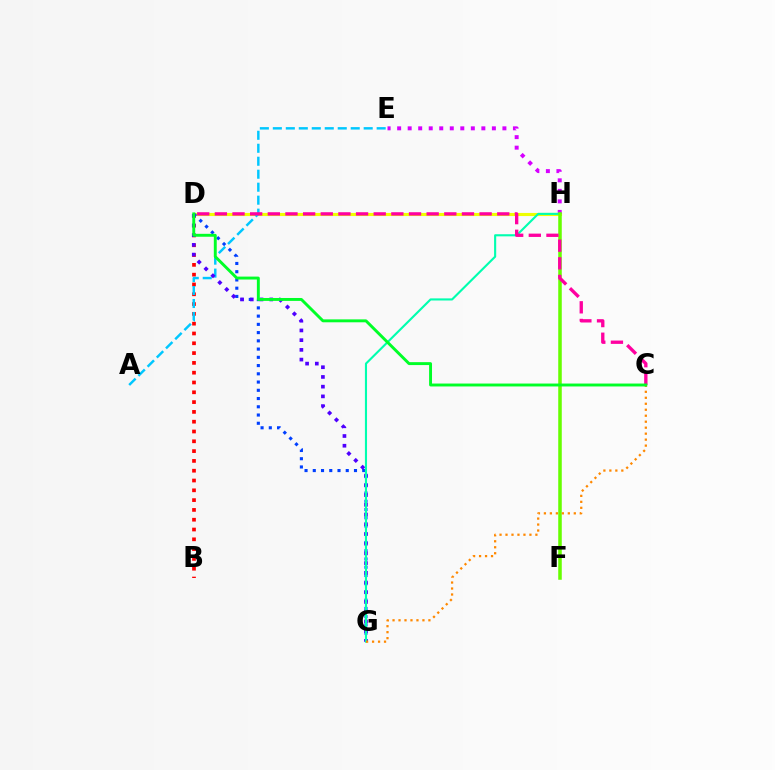{('D', 'H'): [{'color': '#eeff00', 'line_style': 'solid', 'thickness': 2.25}], ('B', 'D'): [{'color': '#ff0000', 'line_style': 'dotted', 'thickness': 2.66}], ('D', 'G'): [{'color': '#003fff', 'line_style': 'dotted', 'thickness': 2.24}, {'color': '#4f00ff', 'line_style': 'dotted', 'thickness': 2.64}], ('A', 'E'): [{'color': '#00c7ff', 'line_style': 'dashed', 'thickness': 1.76}], ('E', 'H'): [{'color': '#d600ff', 'line_style': 'dotted', 'thickness': 2.86}], ('G', 'H'): [{'color': '#00ffaf', 'line_style': 'solid', 'thickness': 1.53}], ('F', 'H'): [{'color': '#66ff00', 'line_style': 'solid', 'thickness': 2.54}], ('C', 'G'): [{'color': '#ff8800', 'line_style': 'dotted', 'thickness': 1.62}], ('C', 'D'): [{'color': '#ff00a0', 'line_style': 'dashed', 'thickness': 2.4}, {'color': '#00ff27', 'line_style': 'solid', 'thickness': 2.1}]}